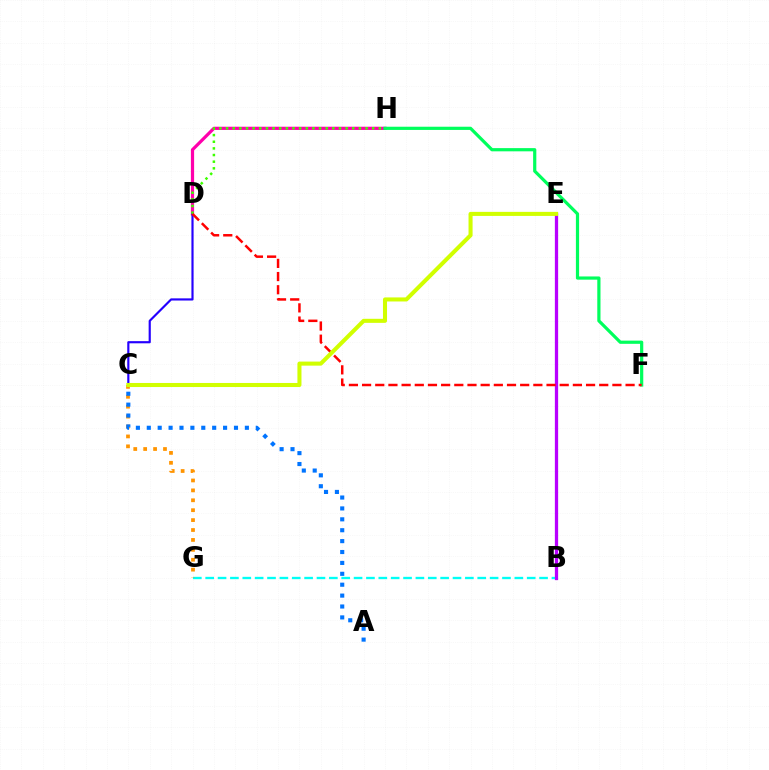{('D', 'H'): [{'color': '#ff00ac', 'line_style': 'solid', 'thickness': 2.32}, {'color': '#3dff00', 'line_style': 'dotted', 'thickness': 1.81}], ('C', 'D'): [{'color': '#2500ff', 'line_style': 'solid', 'thickness': 1.56}], ('B', 'G'): [{'color': '#00fff6', 'line_style': 'dashed', 'thickness': 1.68}], ('B', 'E'): [{'color': '#b900ff', 'line_style': 'solid', 'thickness': 2.35}], ('C', 'G'): [{'color': '#ff9400', 'line_style': 'dotted', 'thickness': 2.69}], ('F', 'H'): [{'color': '#00ff5c', 'line_style': 'solid', 'thickness': 2.31}], ('A', 'C'): [{'color': '#0074ff', 'line_style': 'dotted', 'thickness': 2.96}], ('D', 'F'): [{'color': '#ff0000', 'line_style': 'dashed', 'thickness': 1.79}], ('C', 'E'): [{'color': '#d1ff00', 'line_style': 'solid', 'thickness': 2.92}]}